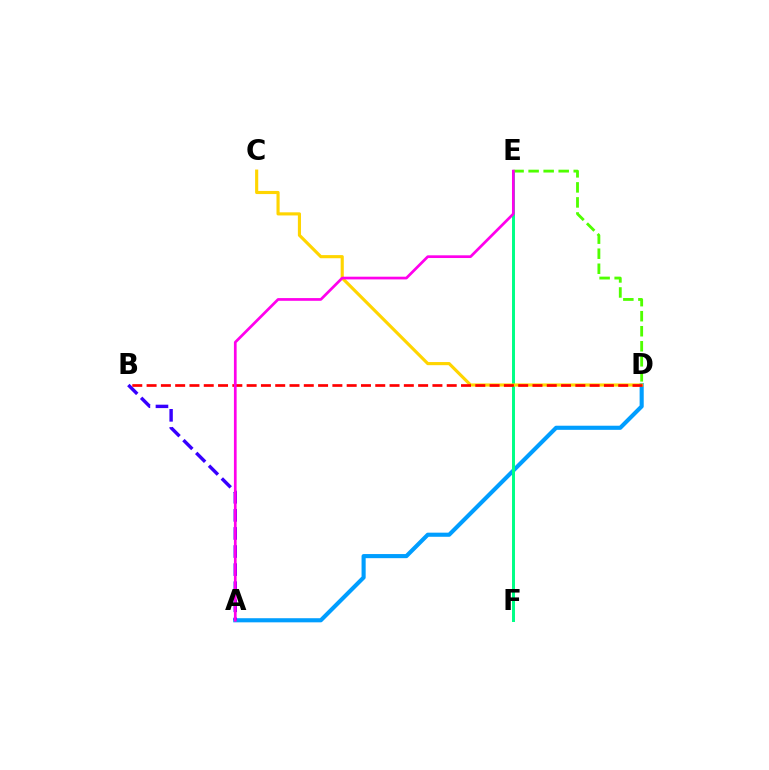{('A', 'D'): [{'color': '#009eff', 'line_style': 'solid', 'thickness': 2.96}], ('E', 'F'): [{'color': '#00ff86', 'line_style': 'solid', 'thickness': 2.14}], ('A', 'B'): [{'color': '#3700ff', 'line_style': 'dashed', 'thickness': 2.46}], ('C', 'D'): [{'color': '#ffd500', 'line_style': 'solid', 'thickness': 2.26}], ('B', 'D'): [{'color': '#ff0000', 'line_style': 'dashed', 'thickness': 1.94}], ('D', 'E'): [{'color': '#4fff00', 'line_style': 'dashed', 'thickness': 2.04}], ('A', 'E'): [{'color': '#ff00ed', 'line_style': 'solid', 'thickness': 1.95}]}